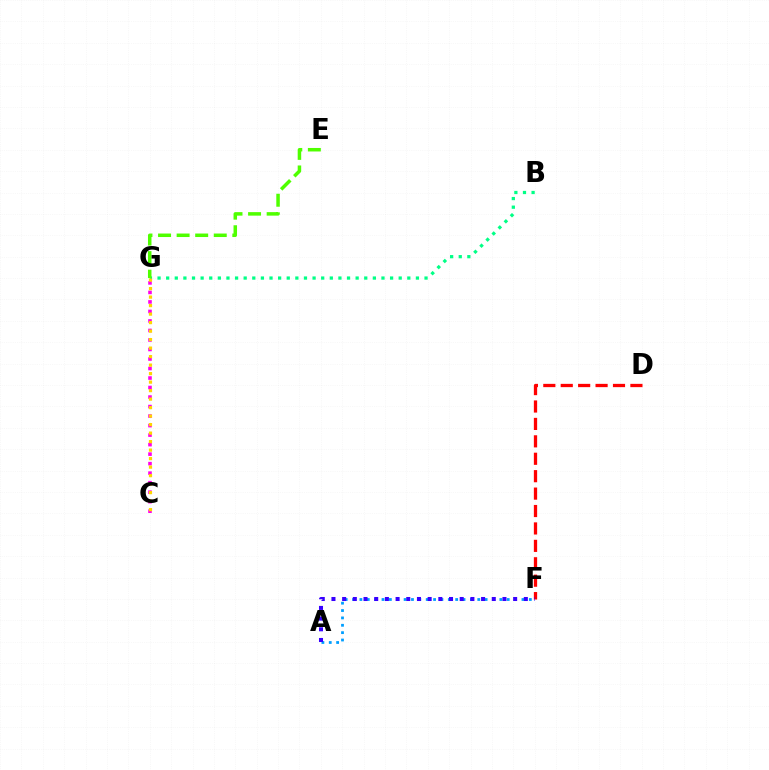{('B', 'G'): [{'color': '#00ff86', 'line_style': 'dotted', 'thickness': 2.34}], ('C', 'G'): [{'color': '#ff00ed', 'line_style': 'dotted', 'thickness': 2.58}, {'color': '#ffd500', 'line_style': 'dotted', 'thickness': 2.31}], ('E', 'G'): [{'color': '#4fff00', 'line_style': 'dashed', 'thickness': 2.52}], ('A', 'F'): [{'color': '#009eff', 'line_style': 'dotted', 'thickness': 2.0}, {'color': '#3700ff', 'line_style': 'dotted', 'thickness': 2.9}], ('D', 'F'): [{'color': '#ff0000', 'line_style': 'dashed', 'thickness': 2.37}]}